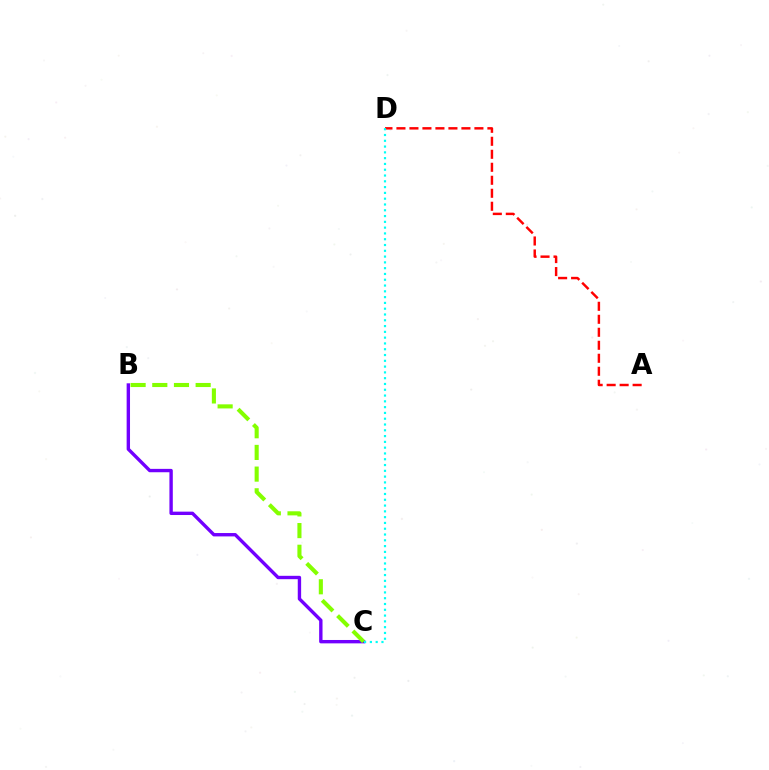{('B', 'C'): [{'color': '#7200ff', 'line_style': 'solid', 'thickness': 2.43}, {'color': '#84ff00', 'line_style': 'dashed', 'thickness': 2.95}], ('A', 'D'): [{'color': '#ff0000', 'line_style': 'dashed', 'thickness': 1.77}], ('C', 'D'): [{'color': '#00fff6', 'line_style': 'dotted', 'thickness': 1.57}]}